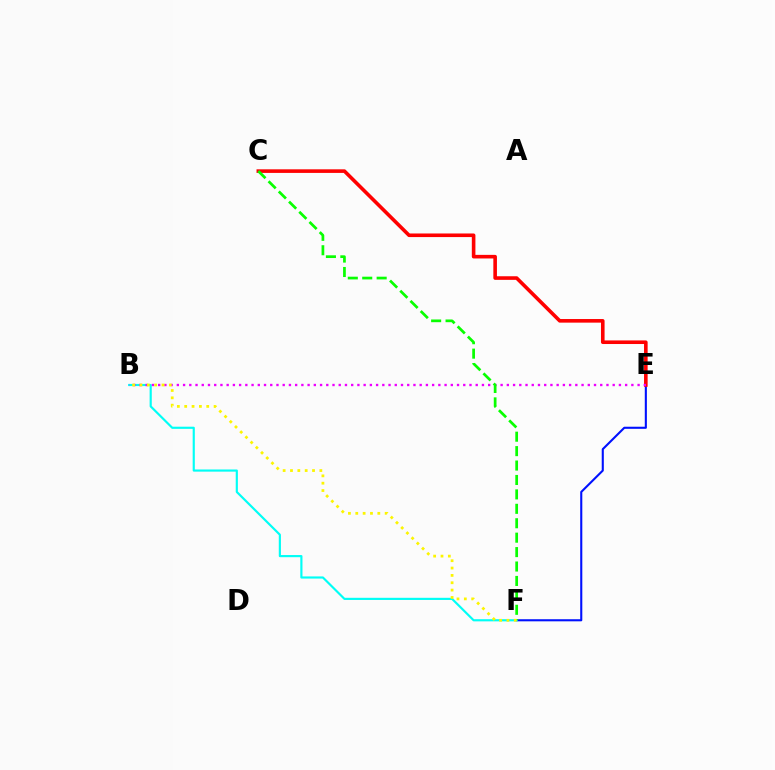{('E', 'F'): [{'color': '#0010ff', 'line_style': 'solid', 'thickness': 1.51}], ('C', 'E'): [{'color': '#ff0000', 'line_style': 'solid', 'thickness': 2.59}], ('B', 'F'): [{'color': '#00fff6', 'line_style': 'solid', 'thickness': 1.55}, {'color': '#fcf500', 'line_style': 'dotted', 'thickness': 2.0}], ('B', 'E'): [{'color': '#ee00ff', 'line_style': 'dotted', 'thickness': 1.69}], ('C', 'F'): [{'color': '#08ff00', 'line_style': 'dashed', 'thickness': 1.96}]}